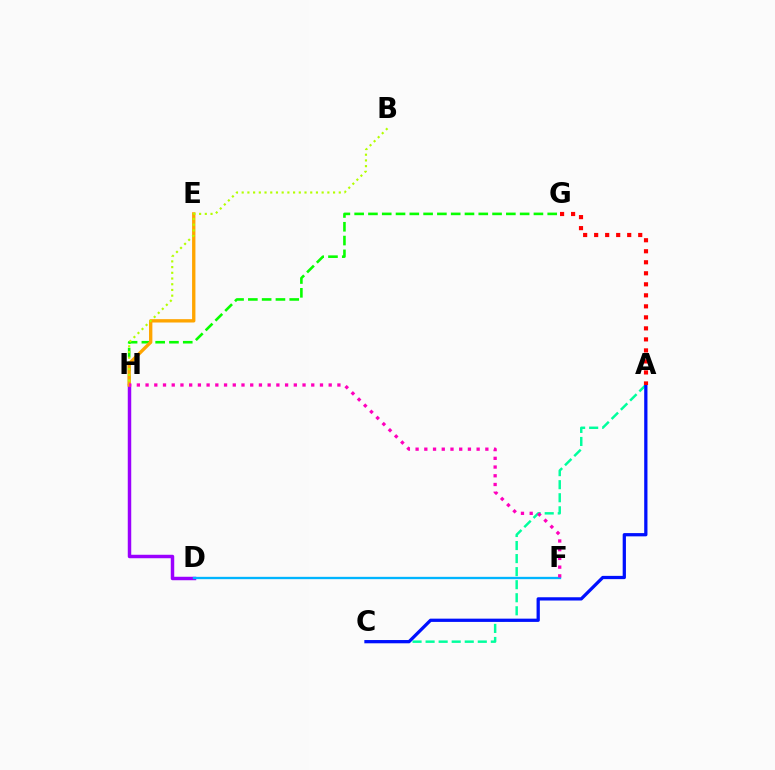{('D', 'H'): [{'color': '#9b00ff', 'line_style': 'solid', 'thickness': 2.5}], ('G', 'H'): [{'color': '#08ff00', 'line_style': 'dashed', 'thickness': 1.87}], ('D', 'F'): [{'color': '#00b5ff', 'line_style': 'solid', 'thickness': 1.67}], ('A', 'C'): [{'color': '#00ff9d', 'line_style': 'dashed', 'thickness': 1.77}, {'color': '#0010ff', 'line_style': 'solid', 'thickness': 2.35}], ('E', 'H'): [{'color': '#ffa500', 'line_style': 'solid', 'thickness': 2.41}], ('A', 'G'): [{'color': '#ff0000', 'line_style': 'dotted', 'thickness': 2.99}], ('F', 'H'): [{'color': '#ff00bd', 'line_style': 'dotted', 'thickness': 2.37}], ('B', 'H'): [{'color': '#b3ff00', 'line_style': 'dotted', 'thickness': 1.55}]}